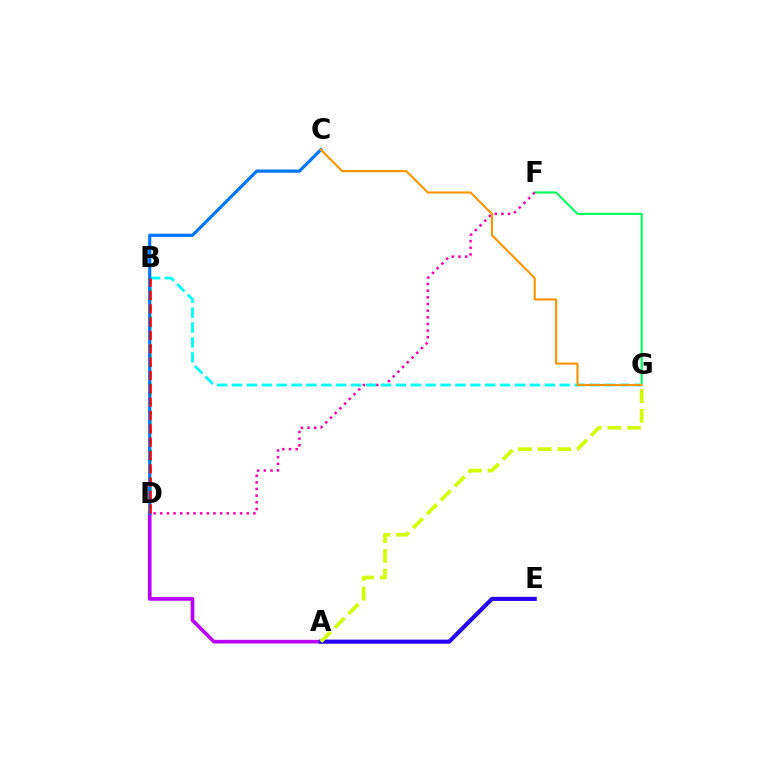{('A', 'D'): [{'color': '#b900ff', 'line_style': 'solid', 'thickness': 2.64}], ('B', 'D'): [{'color': '#3dff00', 'line_style': 'dotted', 'thickness': 2.58}, {'color': '#ff0000', 'line_style': 'dashed', 'thickness': 1.81}], ('F', 'G'): [{'color': '#00ff5c', 'line_style': 'solid', 'thickness': 1.53}], ('A', 'E'): [{'color': '#2500ff', 'line_style': 'solid', 'thickness': 2.95}], ('A', 'G'): [{'color': '#d1ff00', 'line_style': 'dashed', 'thickness': 2.67}], ('D', 'F'): [{'color': '#ff00ac', 'line_style': 'dotted', 'thickness': 1.81}], ('B', 'G'): [{'color': '#00fff6', 'line_style': 'dashed', 'thickness': 2.02}], ('C', 'D'): [{'color': '#0074ff', 'line_style': 'solid', 'thickness': 2.29}], ('C', 'G'): [{'color': '#ff9400', 'line_style': 'solid', 'thickness': 1.53}]}